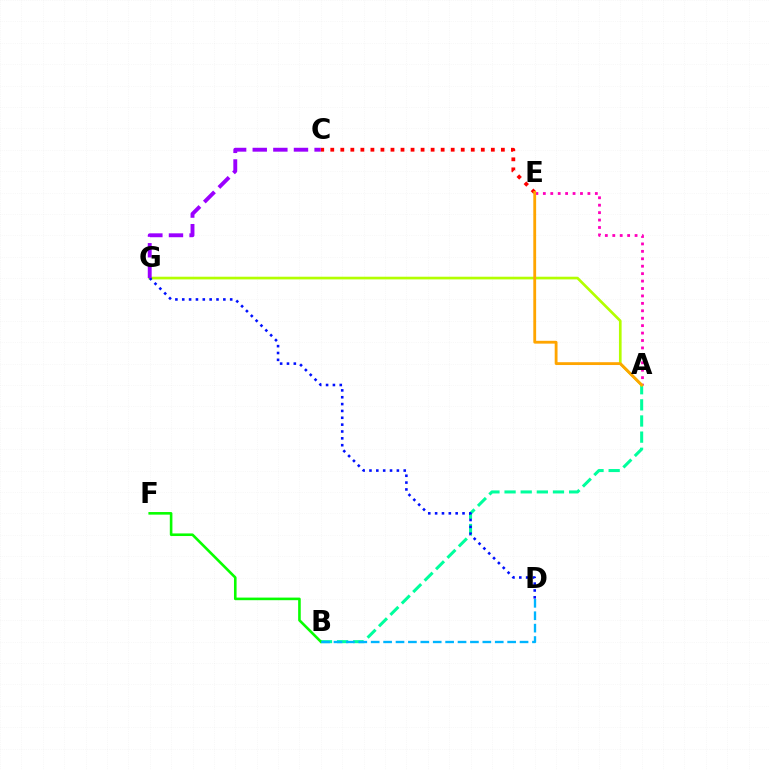{('A', 'E'): [{'color': '#ff00bd', 'line_style': 'dotted', 'thickness': 2.02}, {'color': '#ffa500', 'line_style': 'solid', 'thickness': 2.03}], ('C', 'E'): [{'color': '#ff0000', 'line_style': 'dotted', 'thickness': 2.73}], ('A', 'B'): [{'color': '#00ff9d', 'line_style': 'dashed', 'thickness': 2.19}], ('A', 'G'): [{'color': '#b3ff00', 'line_style': 'solid', 'thickness': 1.92}], ('D', 'G'): [{'color': '#0010ff', 'line_style': 'dotted', 'thickness': 1.86}], ('B', 'F'): [{'color': '#08ff00', 'line_style': 'solid', 'thickness': 1.88}], ('B', 'D'): [{'color': '#00b5ff', 'line_style': 'dashed', 'thickness': 1.69}], ('C', 'G'): [{'color': '#9b00ff', 'line_style': 'dashed', 'thickness': 2.8}]}